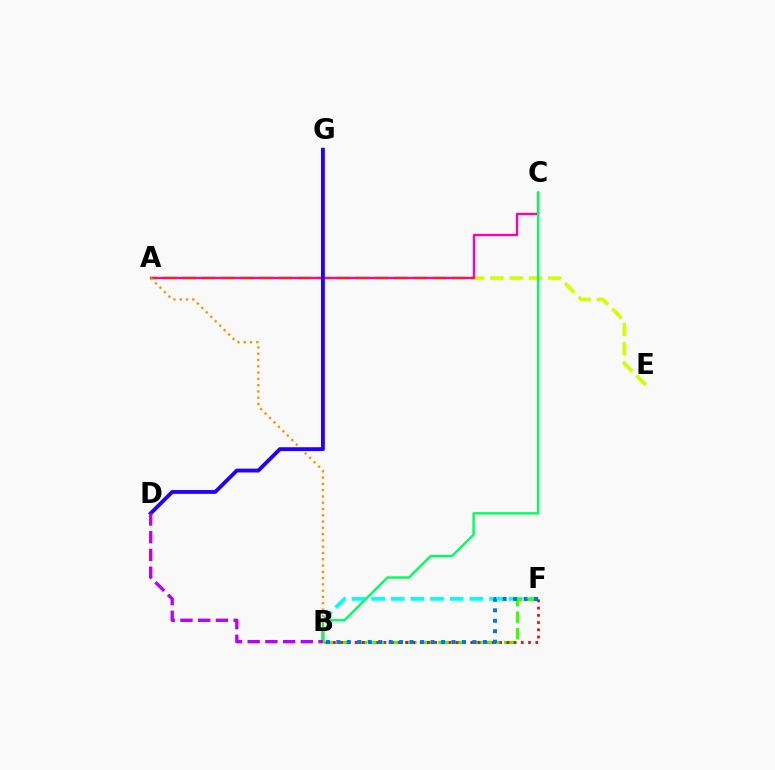{('B', 'F'): [{'color': '#00fff6', 'line_style': 'dashed', 'thickness': 2.67}, {'color': '#3dff00', 'line_style': 'dashed', 'thickness': 2.24}, {'color': '#ff0000', 'line_style': 'dotted', 'thickness': 1.96}, {'color': '#0074ff', 'line_style': 'dotted', 'thickness': 2.84}], ('A', 'E'): [{'color': '#d1ff00', 'line_style': 'dashed', 'thickness': 2.61}], ('A', 'C'): [{'color': '#ff00ac', 'line_style': 'solid', 'thickness': 1.68}], ('B', 'C'): [{'color': '#00ff5c', 'line_style': 'solid', 'thickness': 1.72}], ('A', 'B'): [{'color': '#ff9400', 'line_style': 'dotted', 'thickness': 1.71}], ('D', 'G'): [{'color': '#2500ff', 'line_style': 'solid', 'thickness': 2.78}], ('B', 'D'): [{'color': '#b900ff', 'line_style': 'dashed', 'thickness': 2.41}]}